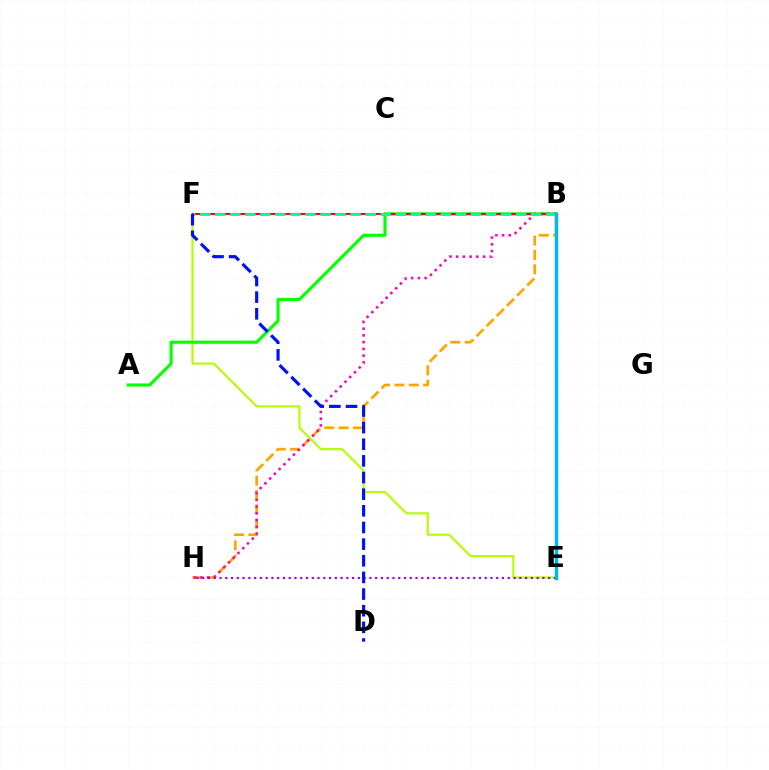{('B', 'H'): [{'color': '#ffa500', 'line_style': 'dashed', 'thickness': 1.95}, {'color': '#ff00bd', 'line_style': 'dotted', 'thickness': 1.83}], ('E', 'F'): [{'color': '#b3ff00', 'line_style': 'solid', 'thickness': 1.55}], ('A', 'B'): [{'color': '#08ff00', 'line_style': 'solid', 'thickness': 2.24}], ('B', 'F'): [{'color': '#ff0000', 'line_style': 'solid', 'thickness': 1.51}, {'color': '#00ff9d', 'line_style': 'dashed', 'thickness': 2.04}], ('E', 'H'): [{'color': '#9b00ff', 'line_style': 'dotted', 'thickness': 1.57}], ('B', 'E'): [{'color': '#00b5ff', 'line_style': 'solid', 'thickness': 2.49}], ('D', 'F'): [{'color': '#0010ff', 'line_style': 'dashed', 'thickness': 2.26}]}